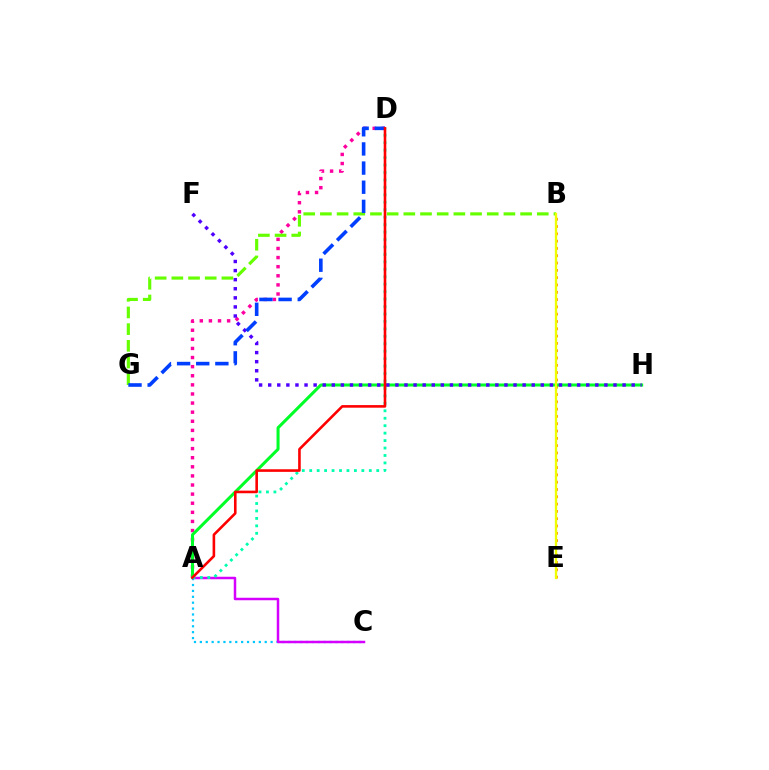{('A', 'D'): [{'color': '#ff00a0', 'line_style': 'dotted', 'thickness': 2.47}, {'color': '#00ffaf', 'line_style': 'dotted', 'thickness': 2.02}, {'color': '#ff0000', 'line_style': 'solid', 'thickness': 1.87}], ('B', 'E'): [{'color': '#ff8800', 'line_style': 'dotted', 'thickness': 1.98}, {'color': '#eeff00', 'line_style': 'solid', 'thickness': 1.68}], ('A', 'H'): [{'color': '#00ff27', 'line_style': 'solid', 'thickness': 2.18}], ('F', 'H'): [{'color': '#4f00ff', 'line_style': 'dotted', 'thickness': 2.47}], ('A', 'C'): [{'color': '#00c7ff', 'line_style': 'dotted', 'thickness': 1.6}, {'color': '#d600ff', 'line_style': 'solid', 'thickness': 1.79}], ('B', 'G'): [{'color': '#66ff00', 'line_style': 'dashed', 'thickness': 2.27}], ('D', 'G'): [{'color': '#003fff', 'line_style': 'dashed', 'thickness': 2.6}]}